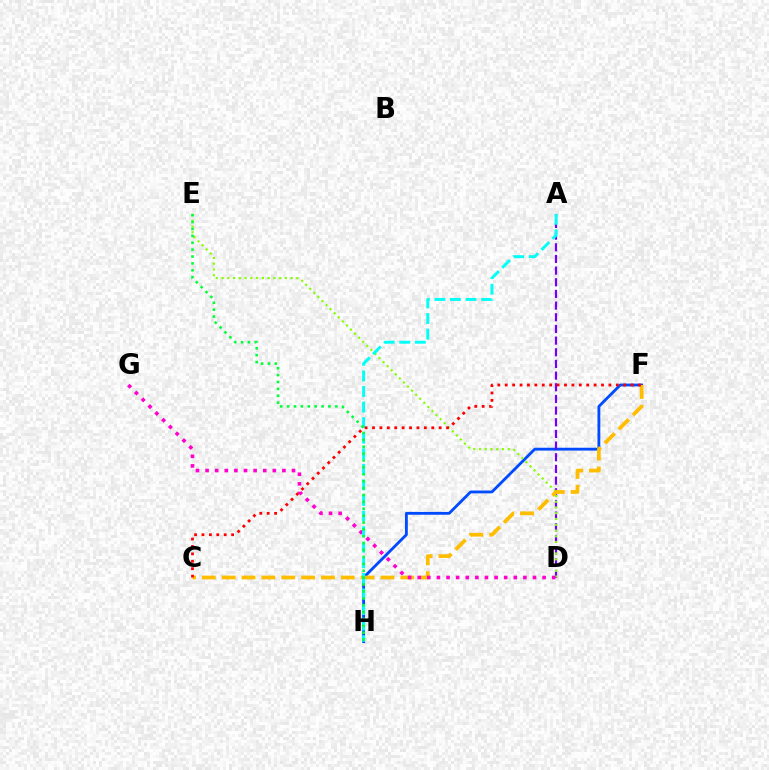{('F', 'H'): [{'color': '#004bff', 'line_style': 'solid', 'thickness': 2.04}], ('A', 'D'): [{'color': '#7200ff', 'line_style': 'dashed', 'thickness': 1.58}], ('D', 'E'): [{'color': '#84ff00', 'line_style': 'dotted', 'thickness': 1.56}], ('C', 'F'): [{'color': '#ffbd00', 'line_style': 'dashed', 'thickness': 2.7}, {'color': '#ff0000', 'line_style': 'dotted', 'thickness': 2.01}], ('D', 'G'): [{'color': '#ff00cf', 'line_style': 'dotted', 'thickness': 2.61}], ('A', 'H'): [{'color': '#00fff6', 'line_style': 'dashed', 'thickness': 2.12}], ('E', 'H'): [{'color': '#00ff39', 'line_style': 'dotted', 'thickness': 1.87}]}